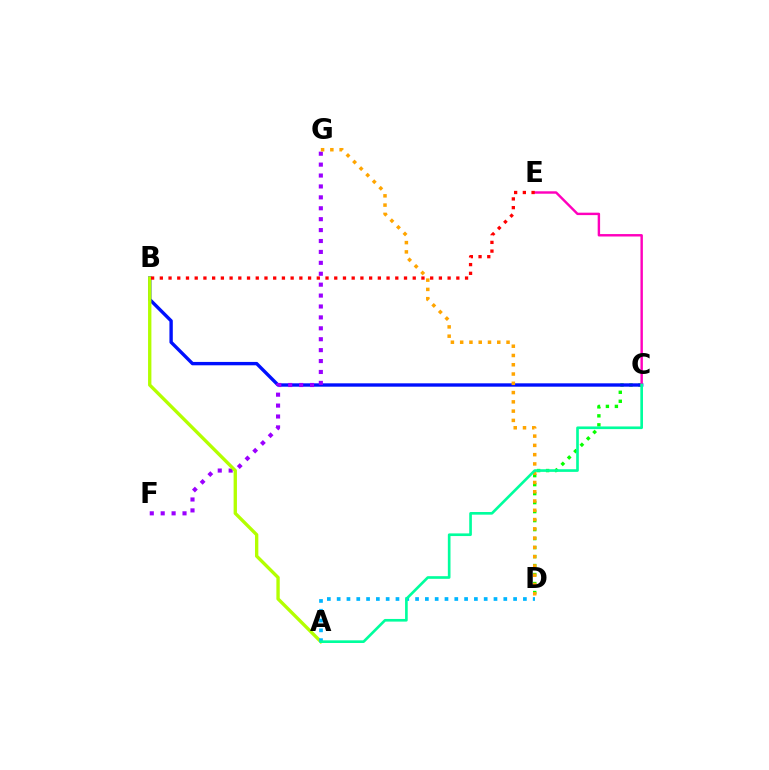{('C', 'D'): [{'color': '#08ff00', 'line_style': 'dotted', 'thickness': 2.44}], ('B', 'C'): [{'color': '#0010ff', 'line_style': 'solid', 'thickness': 2.42}], ('F', 'G'): [{'color': '#9b00ff', 'line_style': 'dotted', 'thickness': 2.97}], ('C', 'E'): [{'color': '#ff00bd', 'line_style': 'solid', 'thickness': 1.75}], ('A', 'B'): [{'color': '#b3ff00', 'line_style': 'solid', 'thickness': 2.41}], ('A', 'D'): [{'color': '#00b5ff', 'line_style': 'dotted', 'thickness': 2.66}], ('D', 'G'): [{'color': '#ffa500', 'line_style': 'dotted', 'thickness': 2.52}], ('B', 'E'): [{'color': '#ff0000', 'line_style': 'dotted', 'thickness': 2.37}], ('A', 'C'): [{'color': '#00ff9d', 'line_style': 'solid', 'thickness': 1.91}]}